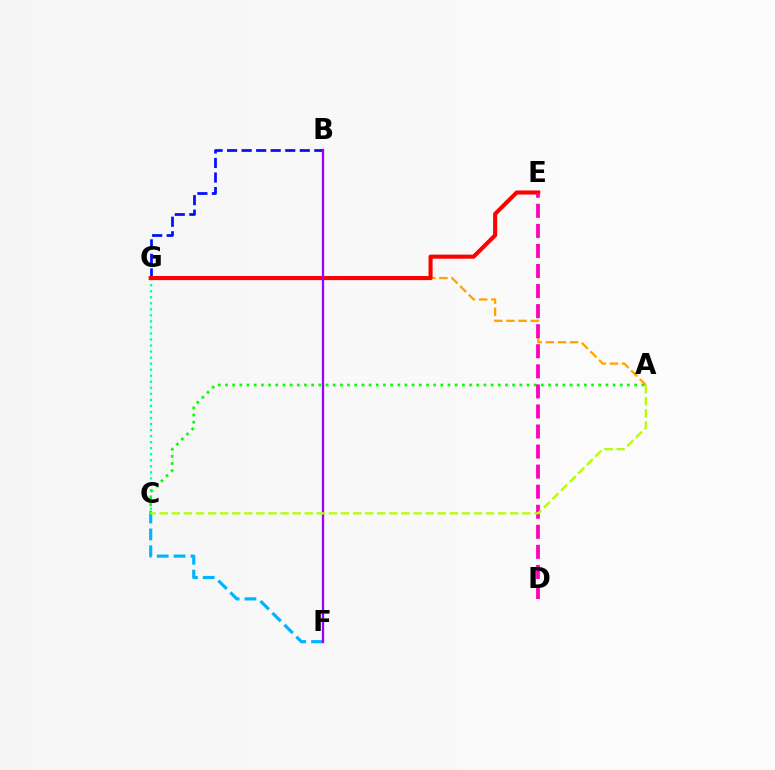{('C', 'G'): [{'color': '#00ff9d', 'line_style': 'dotted', 'thickness': 1.64}], ('B', 'G'): [{'color': '#0010ff', 'line_style': 'dashed', 'thickness': 1.97}], ('A', 'G'): [{'color': '#ffa500', 'line_style': 'dashed', 'thickness': 1.65}], ('C', 'F'): [{'color': '#00b5ff', 'line_style': 'dashed', 'thickness': 2.29}], ('E', 'G'): [{'color': '#ff0000', 'line_style': 'solid', 'thickness': 2.94}], ('B', 'F'): [{'color': '#9b00ff', 'line_style': 'solid', 'thickness': 1.66}], ('A', 'C'): [{'color': '#08ff00', 'line_style': 'dotted', 'thickness': 1.95}, {'color': '#b3ff00', 'line_style': 'dashed', 'thickness': 1.64}], ('D', 'E'): [{'color': '#ff00bd', 'line_style': 'dashed', 'thickness': 2.73}]}